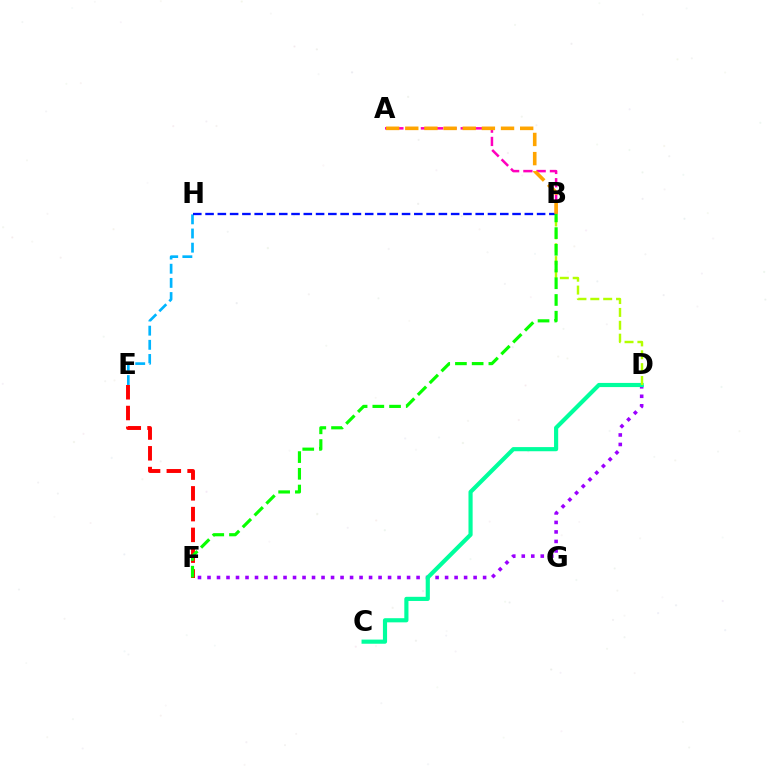{('E', 'H'): [{'color': '#00b5ff', 'line_style': 'dashed', 'thickness': 1.92}], ('D', 'F'): [{'color': '#9b00ff', 'line_style': 'dotted', 'thickness': 2.58}], ('C', 'D'): [{'color': '#00ff9d', 'line_style': 'solid', 'thickness': 2.99}], ('B', 'D'): [{'color': '#b3ff00', 'line_style': 'dashed', 'thickness': 1.75}], ('B', 'H'): [{'color': '#0010ff', 'line_style': 'dashed', 'thickness': 1.67}], ('A', 'B'): [{'color': '#ff00bd', 'line_style': 'dashed', 'thickness': 1.8}, {'color': '#ffa500', 'line_style': 'dashed', 'thickness': 2.6}], ('E', 'F'): [{'color': '#ff0000', 'line_style': 'dashed', 'thickness': 2.82}], ('B', 'F'): [{'color': '#08ff00', 'line_style': 'dashed', 'thickness': 2.27}]}